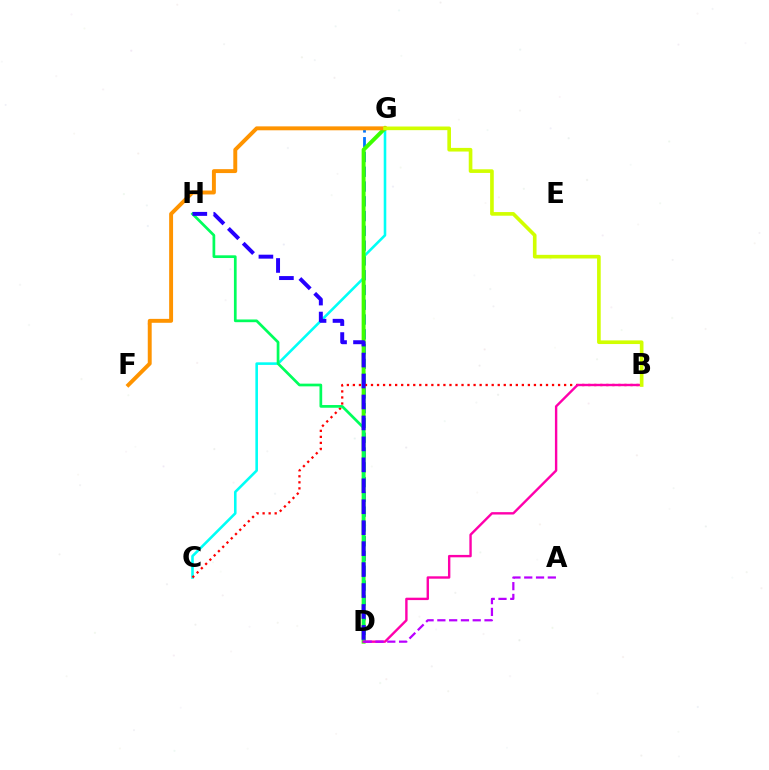{('D', 'G'): [{'color': '#0074ff', 'line_style': 'dashed', 'thickness': 2.01}, {'color': '#3dff00', 'line_style': 'solid', 'thickness': 2.84}], ('C', 'G'): [{'color': '#00fff6', 'line_style': 'solid', 'thickness': 1.86}], ('B', 'C'): [{'color': '#ff0000', 'line_style': 'dotted', 'thickness': 1.64}], ('F', 'G'): [{'color': '#ff9400', 'line_style': 'solid', 'thickness': 2.82}], ('D', 'H'): [{'color': '#00ff5c', 'line_style': 'solid', 'thickness': 1.95}, {'color': '#2500ff', 'line_style': 'dashed', 'thickness': 2.85}], ('B', 'D'): [{'color': '#ff00ac', 'line_style': 'solid', 'thickness': 1.72}], ('A', 'D'): [{'color': '#b900ff', 'line_style': 'dashed', 'thickness': 1.6}], ('B', 'G'): [{'color': '#d1ff00', 'line_style': 'solid', 'thickness': 2.62}]}